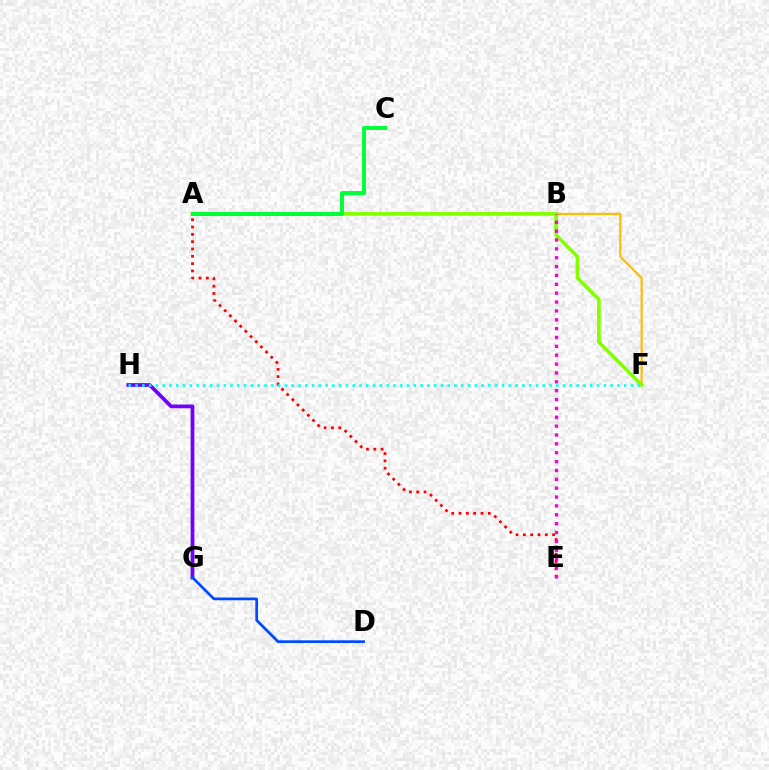{('A', 'F'): [{'color': '#ffbd00', 'line_style': 'solid', 'thickness': 1.57}, {'color': '#84ff00', 'line_style': 'solid', 'thickness': 2.67}], ('A', 'E'): [{'color': '#ff0000', 'line_style': 'dotted', 'thickness': 1.99}], ('B', 'E'): [{'color': '#ff00cf', 'line_style': 'dotted', 'thickness': 2.41}], ('A', 'C'): [{'color': '#00ff39', 'line_style': 'solid', 'thickness': 2.85}], ('G', 'H'): [{'color': '#7200ff', 'line_style': 'solid', 'thickness': 2.69}], ('F', 'H'): [{'color': '#00fff6', 'line_style': 'dotted', 'thickness': 1.84}], ('D', 'G'): [{'color': '#004bff', 'line_style': 'solid', 'thickness': 1.96}]}